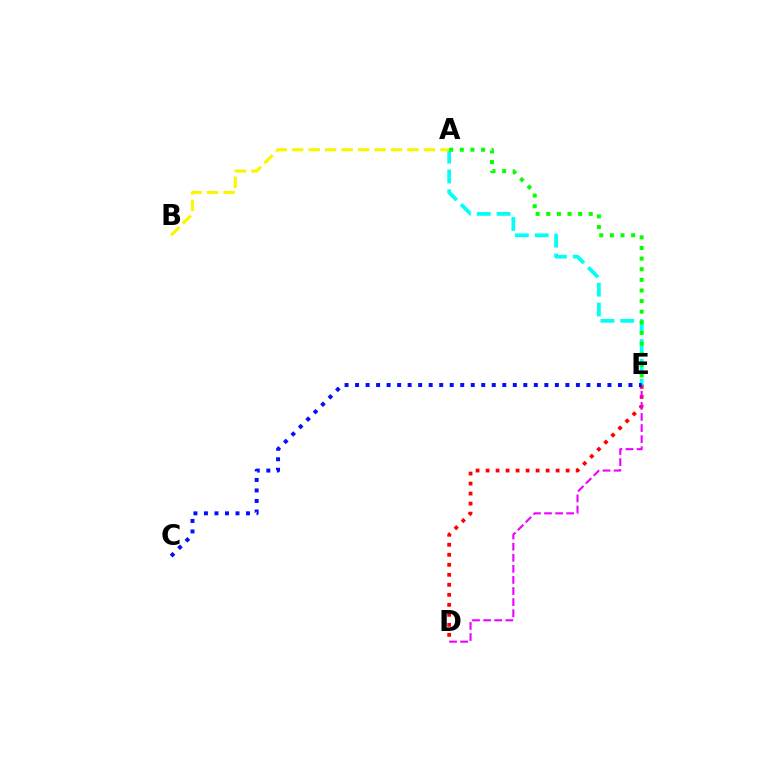{('A', 'E'): [{'color': '#00fff6', 'line_style': 'dashed', 'thickness': 2.69}, {'color': '#08ff00', 'line_style': 'dotted', 'thickness': 2.89}], ('A', 'B'): [{'color': '#fcf500', 'line_style': 'dashed', 'thickness': 2.24}], ('D', 'E'): [{'color': '#ff0000', 'line_style': 'dotted', 'thickness': 2.72}, {'color': '#ee00ff', 'line_style': 'dashed', 'thickness': 1.51}], ('C', 'E'): [{'color': '#0010ff', 'line_style': 'dotted', 'thickness': 2.86}]}